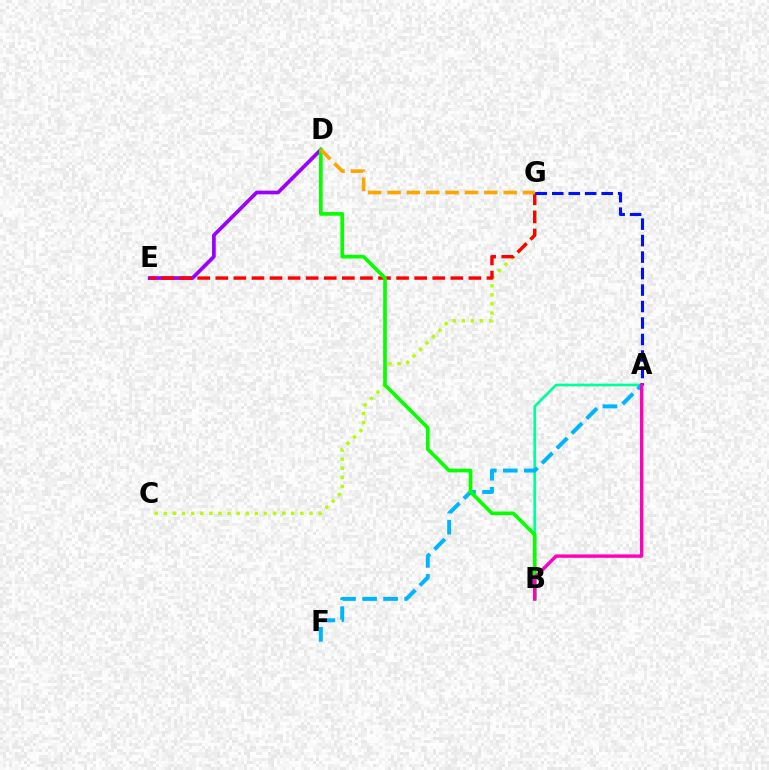{('C', 'G'): [{'color': '#b3ff00', 'line_style': 'dotted', 'thickness': 2.47}], ('D', 'E'): [{'color': '#9b00ff', 'line_style': 'solid', 'thickness': 2.66}], ('E', 'G'): [{'color': '#ff0000', 'line_style': 'dashed', 'thickness': 2.46}], ('A', 'B'): [{'color': '#00ff9d', 'line_style': 'solid', 'thickness': 1.94}, {'color': '#ff00bd', 'line_style': 'solid', 'thickness': 2.45}], ('A', 'F'): [{'color': '#00b5ff', 'line_style': 'dashed', 'thickness': 2.86}], ('A', 'G'): [{'color': '#0010ff', 'line_style': 'dashed', 'thickness': 2.24}], ('B', 'D'): [{'color': '#08ff00', 'line_style': 'solid', 'thickness': 2.64}], ('D', 'G'): [{'color': '#ffa500', 'line_style': 'dashed', 'thickness': 2.63}]}